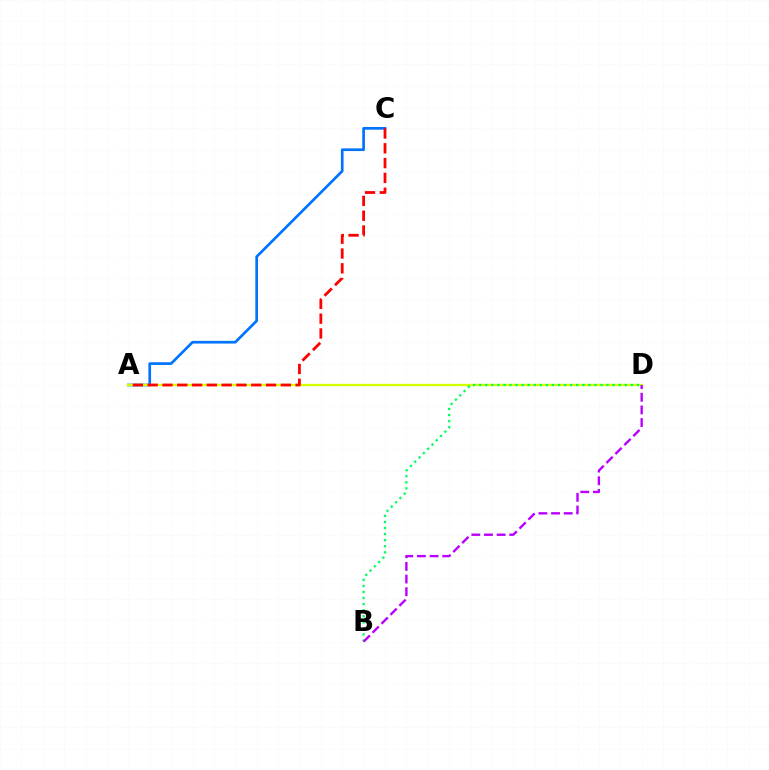{('A', 'C'): [{'color': '#0074ff', 'line_style': 'solid', 'thickness': 1.94}, {'color': '#ff0000', 'line_style': 'dashed', 'thickness': 2.01}], ('A', 'D'): [{'color': '#d1ff00', 'line_style': 'solid', 'thickness': 1.66}], ('B', 'D'): [{'color': '#00ff5c', 'line_style': 'dotted', 'thickness': 1.65}, {'color': '#b900ff', 'line_style': 'dashed', 'thickness': 1.72}]}